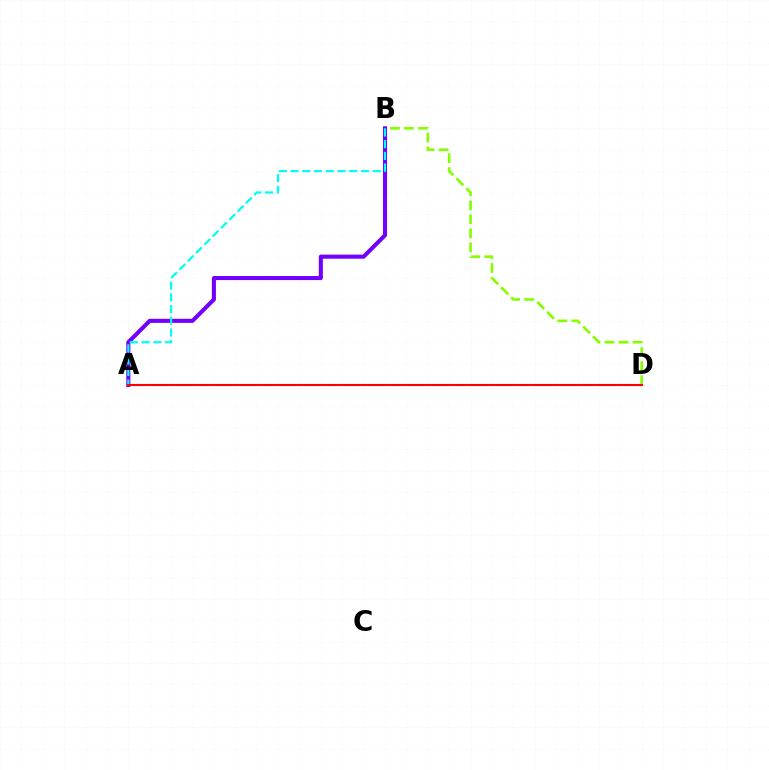{('B', 'D'): [{'color': '#84ff00', 'line_style': 'dashed', 'thickness': 1.9}], ('A', 'B'): [{'color': '#7200ff', 'line_style': 'solid', 'thickness': 2.94}, {'color': '#00fff6', 'line_style': 'dashed', 'thickness': 1.59}], ('A', 'D'): [{'color': '#ff0000', 'line_style': 'solid', 'thickness': 1.51}]}